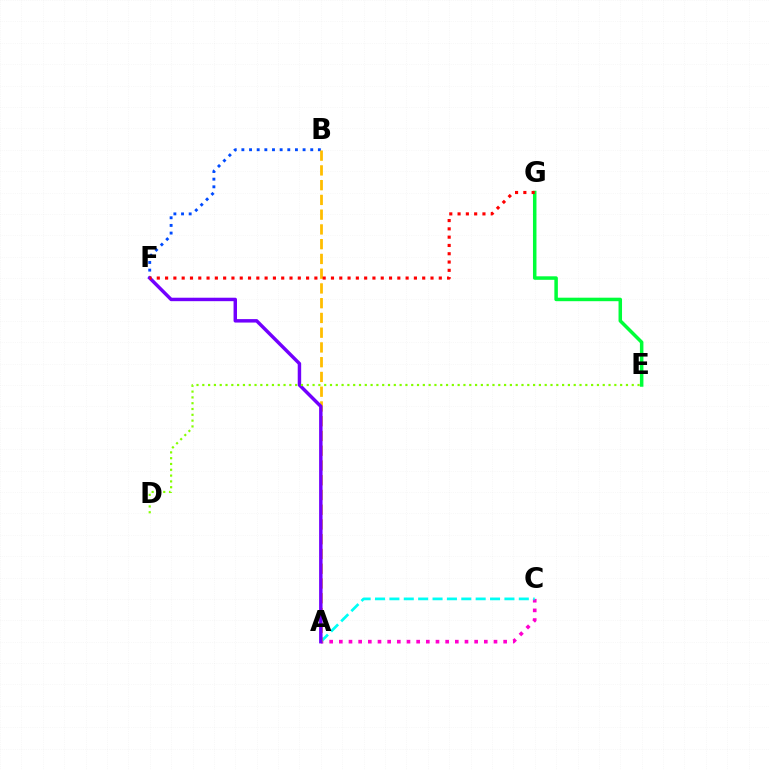{('B', 'F'): [{'color': '#004bff', 'line_style': 'dotted', 'thickness': 2.08}], ('A', 'C'): [{'color': '#ff00cf', 'line_style': 'dotted', 'thickness': 2.63}, {'color': '#00fff6', 'line_style': 'dashed', 'thickness': 1.95}], ('E', 'G'): [{'color': '#00ff39', 'line_style': 'solid', 'thickness': 2.52}], ('A', 'B'): [{'color': '#ffbd00', 'line_style': 'dashed', 'thickness': 2.0}], ('A', 'F'): [{'color': '#7200ff', 'line_style': 'solid', 'thickness': 2.49}], ('F', 'G'): [{'color': '#ff0000', 'line_style': 'dotted', 'thickness': 2.25}], ('D', 'E'): [{'color': '#84ff00', 'line_style': 'dotted', 'thickness': 1.58}]}